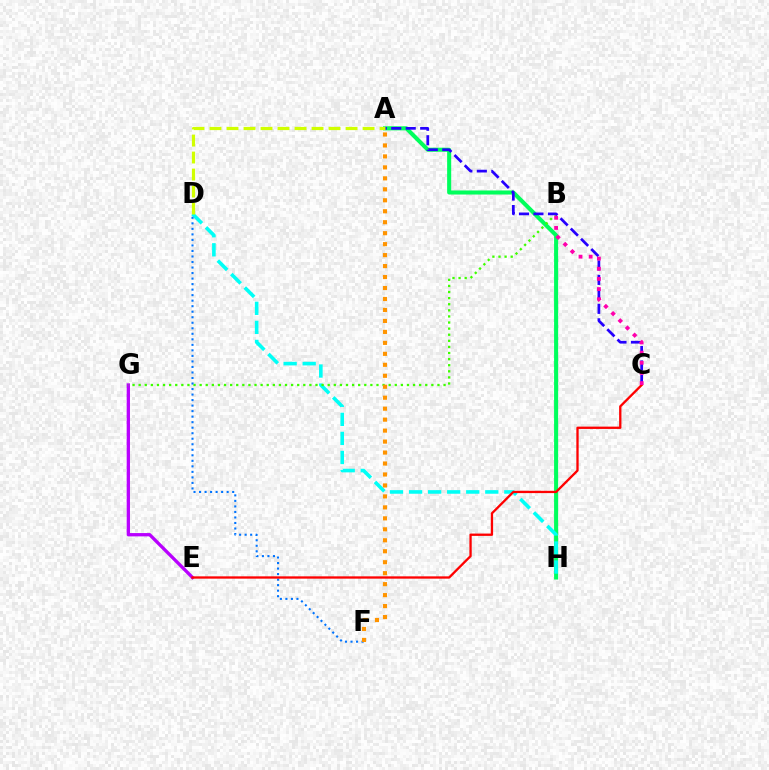{('E', 'G'): [{'color': '#b900ff', 'line_style': 'solid', 'thickness': 2.38}], ('A', 'H'): [{'color': '#00ff5c', 'line_style': 'solid', 'thickness': 2.93}], ('D', 'H'): [{'color': '#00fff6', 'line_style': 'dashed', 'thickness': 2.59}], ('B', 'G'): [{'color': '#3dff00', 'line_style': 'dotted', 'thickness': 1.66}], ('D', 'F'): [{'color': '#0074ff', 'line_style': 'dotted', 'thickness': 1.5}], ('A', 'C'): [{'color': '#2500ff', 'line_style': 'dashed', 'thickness': 1.97}], ('C', 'E'): [{'color': '#ff0000', 'line_style': 'solid', 'thickness': 1.67}], ('B', 'C'): [{'color': '#ff00ac', 'line_style': 'dotted', 'thickness': 2.76}], ('A', 'D'): [{'color': '#d1ff00', 'line_style': 'dashed', 'thickness': 2.31}], ('A', 'F'): [{'color': '#ff9400', 'line_style': 'dotted', 'thickness': 2.98}]}